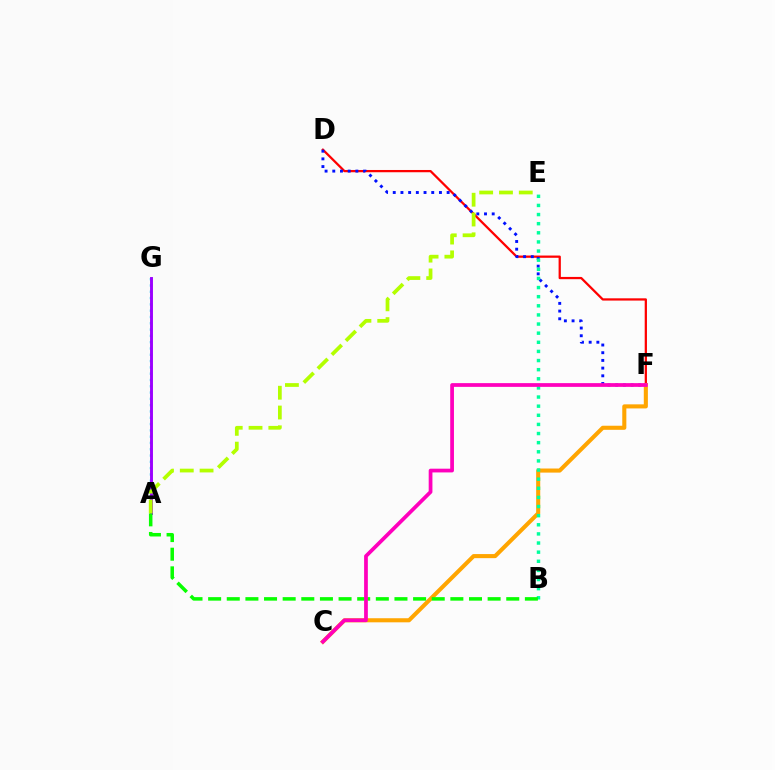{('D', 'F'): [{'color': '#ff0000', 'line_style': 'solid', 'thickness': 1.63}, {'color': '#0010ff', 'line_style': 'dotted', 'thickness': 2.09}], ('C', 'F'): [{'color': '#ffa500', 'line_style': 'solid', 'thickness': 2.94}, {'color': '#ff00bd', 'line_style': 'solid', 'thickness': 2.69}], ('A', 'G'): [{'color': '#00b5ff', 'line_style': 'dotted', 'thickness': 1.71}, {'color': '#9b00ff', 'line_style': 'solid', 'thickness': 2.1}], ('B', 'E'): [{'color': '#00ff9d', 'line_style': 'dotted', 'thickness': 2.48}], ('A', 'B'): [{'color': '#08ff00', 'line_style': 'dashed', 'thickness': 2.53}], ('A', 'E'): [{'color': '#b3ff00', 'line_style': 'dashed', 'thickness': 2.69}]}